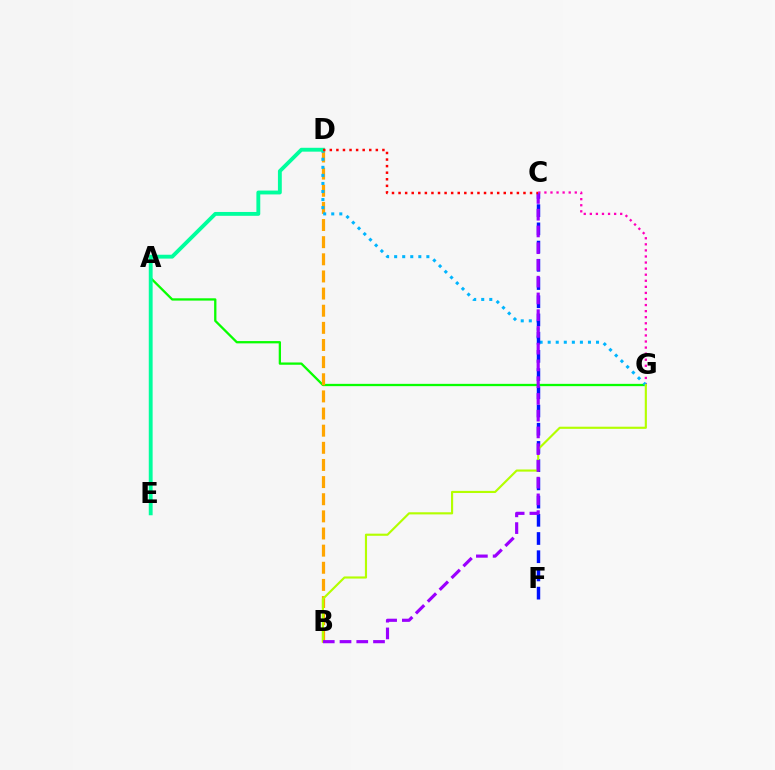{('A', 'G'): [{'color': '#08ff00', 'line_style': 'solid', 'thickness': 1.65}], ('C', 'G'): [{'color': '#ff00bd', 'line_style': 'dotted', 'thickness': 1.65}], ('B', 'D'): [{'color': '#ffa500', 'line_style': 'dashed', 'thickness': 2.33}], ('D', 'G'): [{'color': '#00b5ff', 'line_style': 'dotted', 'thickness': 2.19}], ('D', 'E'): [{'color': '#00ff9d', 'line_style': 'solid', 'thickness': 2.78}], ('C', 'F'): [{'color': '#0010ff', 'line_style': 'dashed', 'thickness': 2.47}], ('B', 'G'): [{'color': '#b3ff00', 'line_style': 'solid', 'thickness': 1.54}], ('B', 'C'): [{'color': '#9b00ff', 'line_style': 'dashed', 'thickness': 2.28}], ('C', 'D'): [{'color': '#ff0000', 'line_style': 'dotted', 'thickness': 1.79}]}